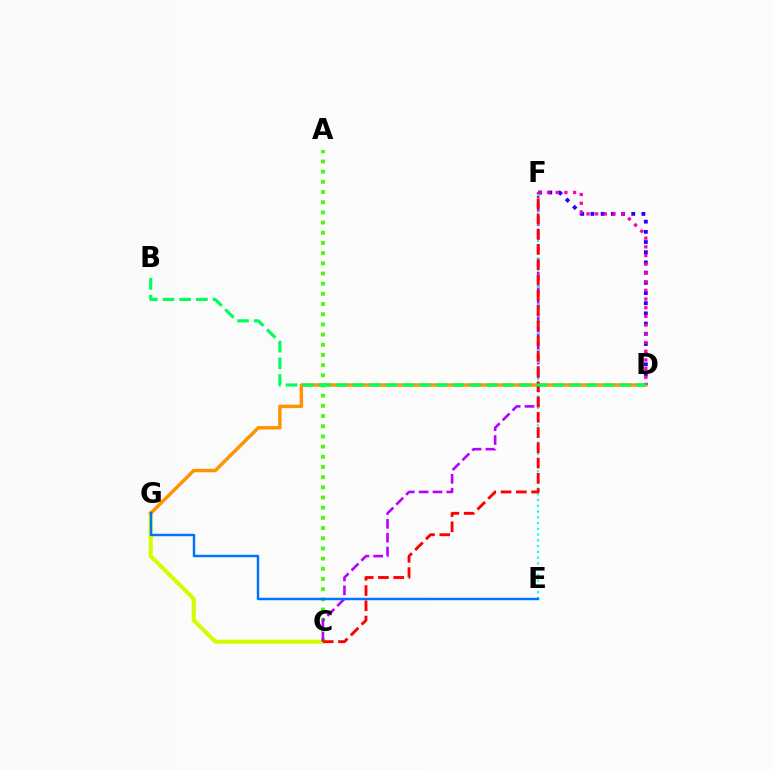{('C', 'G'): [{'color': '#d1ff00', 'line_style': 'solid', 'thickness': 2.93}], ('D', 'F'): [{'color': '#2500ff', 'line_style': 'dotted', 'thickness': 2.77}, {'color': '#ff00ac', 'line_style': 'dotted', 'thickness': 2.36}], ('D', 'G'): [{'color': '#ff9400', 'line_style': 'solid', 'thickness': 2.48}], ('A', 'C'): [{'color': '#3dff00', 'line_style': 'dotted', 'thickness': 2.77}], ('C', 'F'): [{'color': '#b900ff', 'line_style': 'dashed', 'thickness': 1.88}, {'color': '#ff0000', 'line_style': 'dashed', 'thickness': 2.07}], ('E', 'F'): [{'color': '#00fff6', 'line_style': 'dotted', 'thickness': 1.56}], ('E', 'G'): [{'color': '#0074ff', 'line_style': 'solid', 'thickness': 1.76}], ('B', 'D'): [{'color': '#00ff5c', 'line_style': 'dashed', 'thickness': 2.27}]}